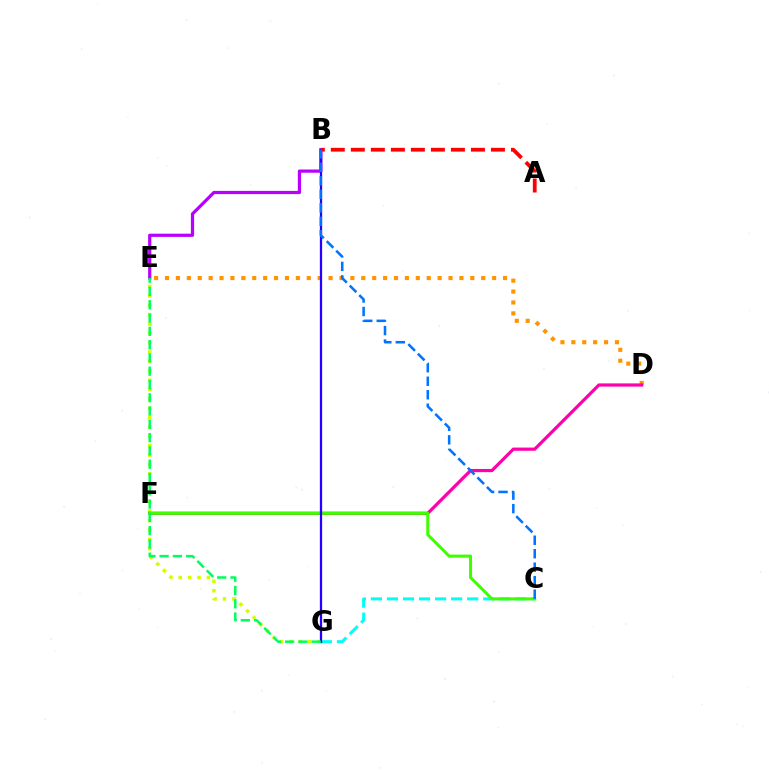{('E', 'G'): [{'color': '#d1ff00', 'line_style': 'dotted', 'thickness': 2.54}, {'color': '#00ff5c', 'line_style': 'dashed', 'thickness': 1.8}], ('D', 'E'): [{'color': '#ff9400', 'line_style': 'dotted', 'thickness': 2.96}], ('B', 'E'): [{'color': '#b900ff', 'line_style': 'solid', 'thickness': 2.32}], ('D', 'F'): [{'color': '#ff00ac', 'line_style': 'solid', 'thickness': 2.31}], ('C', 'G'): [{'color': '#00fff6', 'line_style': 'dashed', 'thickness': 2.18}], ('C', 'F'): [{'color': '#3dff00', 'line_style': 'solid', 'thickness': 2.19}], ('B', 'G'): [{'color': '#2500ff', 'line_style': 'solid', 'thickness': 1.63}], ('A', 'B'): [{'color': '#ff0000', 'line_style': 'dashed', 'thickness': 2.72}], ('B', 'C'): [{'color': '#0074ff', 'line_style': 'dashed', 'thickness': 1.83}]}